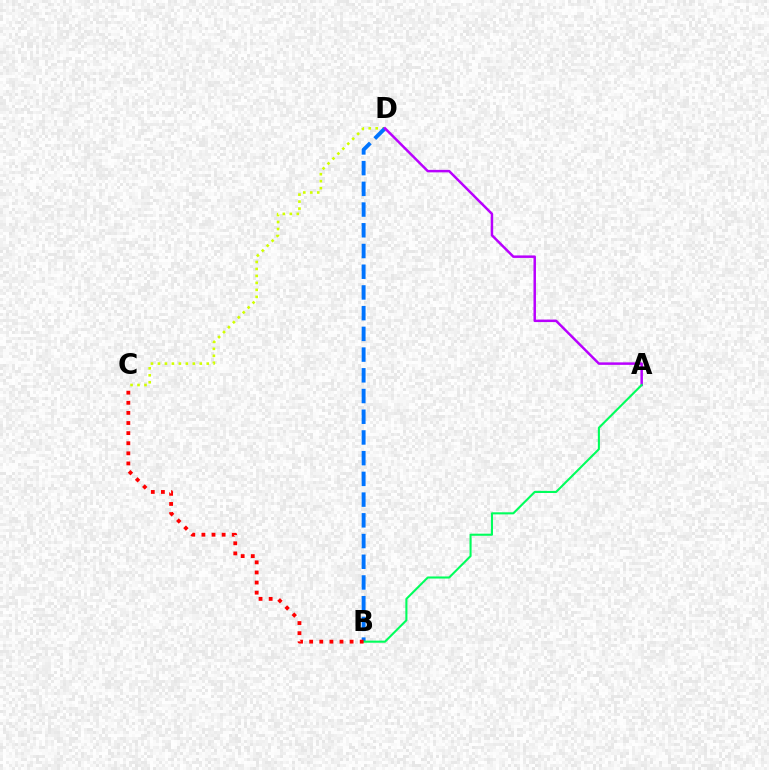{('C', 'D'): [{'color': '#d1ff00', 'line_style': 'dotted', 'thickness': 1.89}], ('B', 'D'): [{'color': '#0074ff', 'line_style': 'dashed', 'thickness': 2.81}], ('A', 'D'): [{'color': '#b900ff', 'line_style': 'solid', 'thickness': 1.79}], ('A', 'B'): [{'color': '#00ff5c', 'line_style': 'solid', 'thickness': 1.51}], ('B', 'C'): [{'color': '#ff0000', 'line_style': 'dotted', 'thickness': 2.75}]}